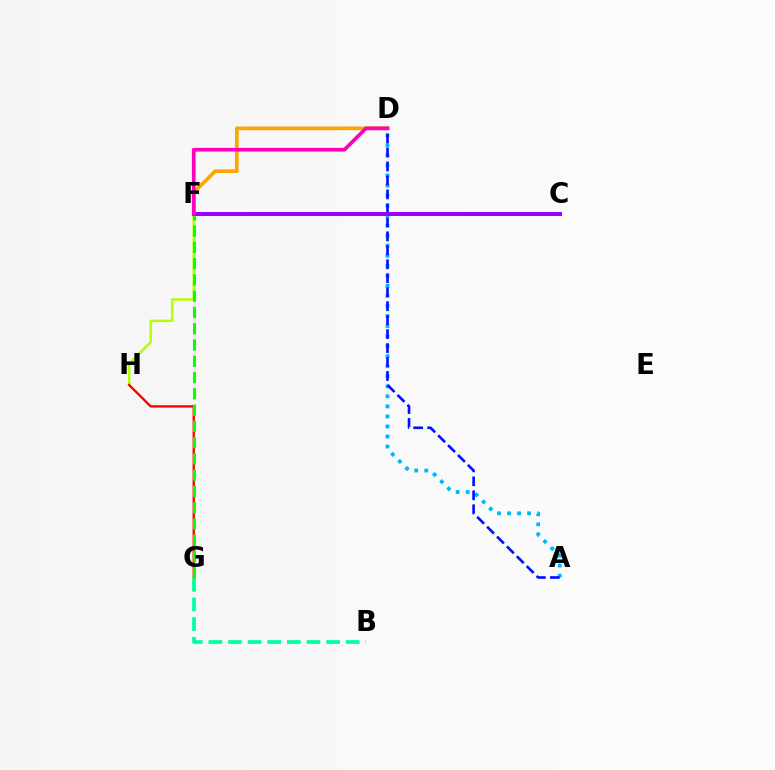{('A', 'D'): [{'color': '#00b5ff', 'line_style': 'dotted', 'thickness': 2.73}, {'color': '#0010ff', 'line_style': 'dashed', 'thickness': 1.9}], ('F', 'H'): [{'color': '#b3ff00', 'line_style': 'solid', 'thickness': 1.78}], ('D', 'F'): [{'color': '#ffa500', 'line_style': 'solid', 'thickness': 2.65}, {'color': '#ff00bd', 'line_style': 'solid', 'thickness': 2.66}], ('G', 'H'): [{'color': '#ff0000', 'line_style': 'solid', 'thickness': 1.71}], ('B', 'G'): [{'color': '#00ff9d', 'line_style': 'dashed', 'thickness': 2.67}], ('F', 'G'): [{'color': '#08ff00', 'line_style': 'dashed', 'thickness': 2.21}], ('C', 'F'): [{'color': '#9b00ff', 'line_style': 'solid', 'thickness': 2.9}]}